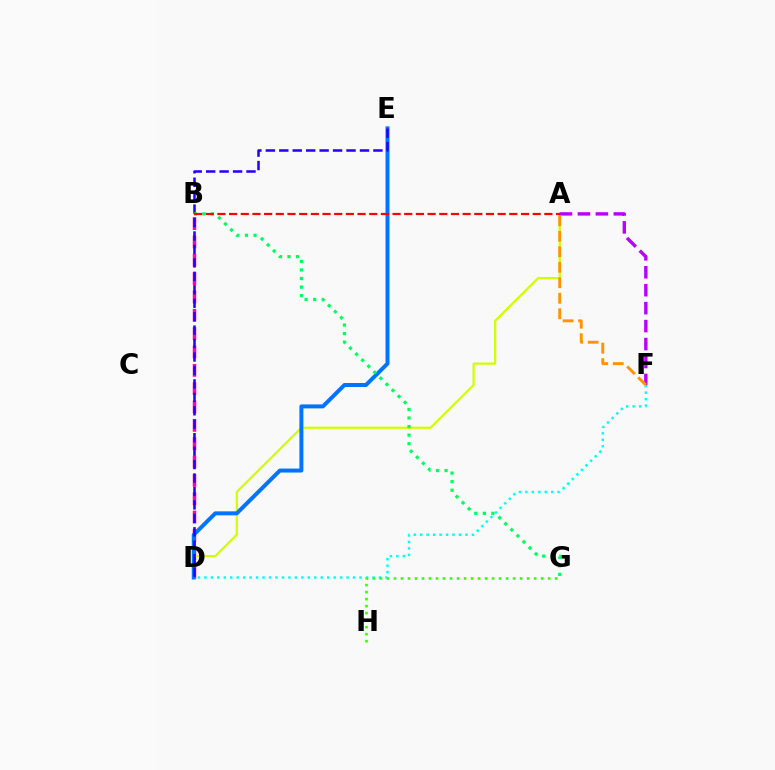{('B', 'D'): [{'color': '#ff00ac', 'line_style': 'dashed', 'thickness': 2.49}], ('A', 'D'): [{'color': '#d1ff00', 'line_style': 'solid', 'thickness': 1.6}], ('D', 'E'): [{'color': '#0074ff', 'line_style': 'solid', 'thickness': 2.86}, {'color': '#2500ff', 'line_style': 'dashed', 'thickness': 1.83}], ('A', 'F'): [{'color': '#b900ff', 'line_style': 'dashed', 'thickness': 2.44}, {'color': '#ff9400', 'line_style': 'dashed', 'thickness': 2.1}], ('D', 'F'): [{'color': '#00fff6', 'line_style': 'dotted', 'thickness': 1.76}], ('B', 'G'): [{'color': '#00ff5c', 'line_style': 'dotted', 'thickness': 2.33}], ('A', 'B'): [{'color': '#ff0000', 'line_style': 'dashed', 'thickness': 1.59}], ('G', 'H'): [{'color': '#3dff00', 'line_style': 'dotted', 'thickness': 1.9}]}